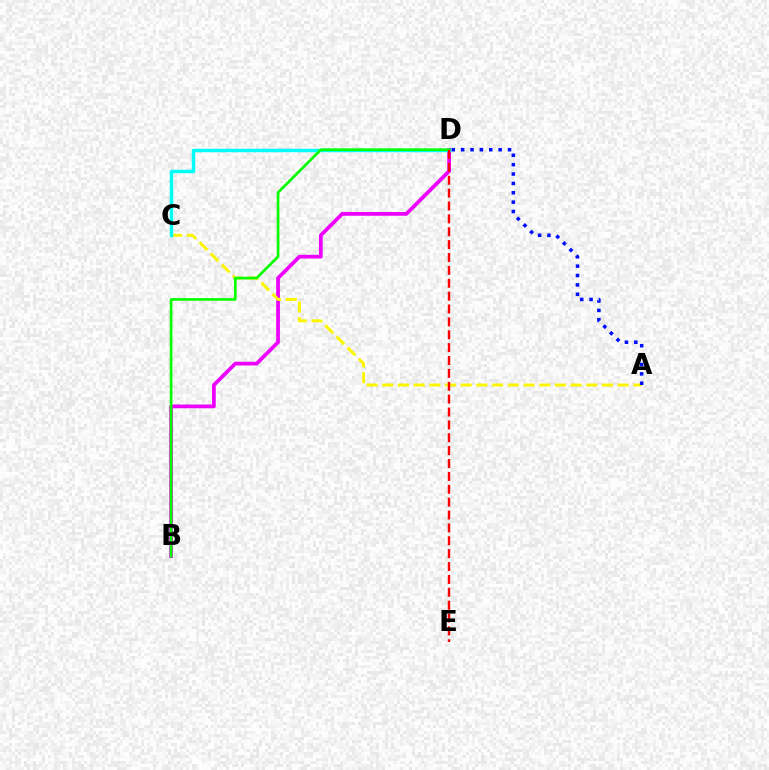{('B', 'D'): [{'color': '#ee00ff', 'line_style': 'solid', 'thickness': 2.69}, {'color': '#08ff00', 'line_style': 'solid', 'thickness': 1.94}], ('A', 'C'): [{'color': '#fcf500', 'line_style': 'dashed', 'thickness': 2.13}], ('C', 'D'): [{'color': '#00fff6', 'line_style': 'solid', 'thickness': 2.5}], ('A', 'D'): [{'color': '#0010ff', 'line_style': 'dotted', 'thickness': 2.55}], ('D', 'E'): [{'color': '#ff0000', 'line_style': 'dashed', 'thickness': 1.75}]}